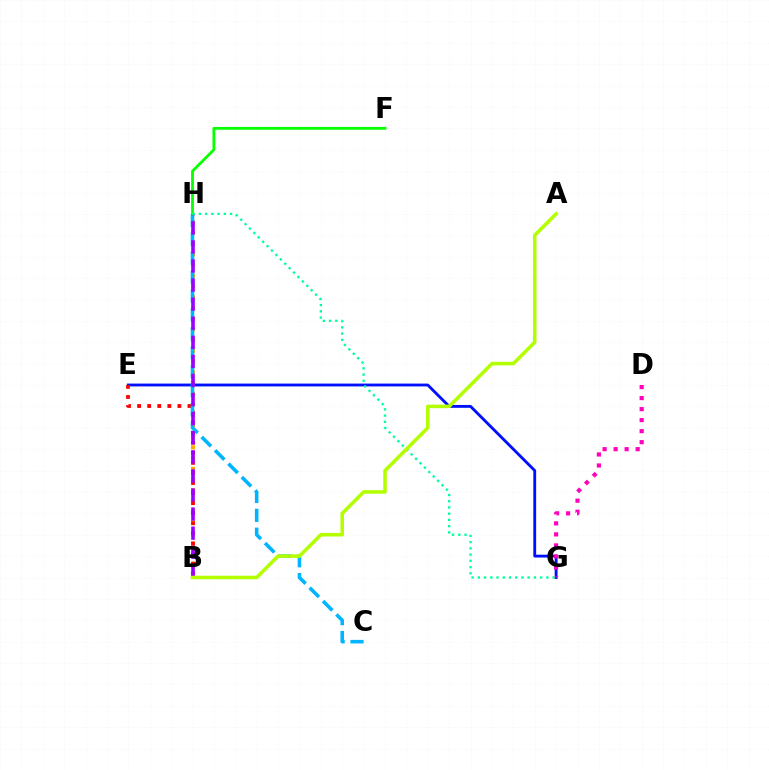{('B', 'H'): [{'color': '#ffa500', 'line_style': 'dotted', 'thickness': 2.91}, {'color': '#9b00ff', 'line_style': 'dashed', 'thickness': 2.59}], ('E', 'G'): [{'color': '#0010ff', 'line_style': 'solid', 'thickness': 2.05}], ('B', 'E'): [{'color': '#ff0000', 'line_style': 'dotted', 'thickness': 2.74}], ('C', 'H'): [{'color': '#00b5ff', 'line_style': 'dashed', 'thickness': 2.57}], ('D', 'G'): [{'color': '#ff00bd', 'line_style': 'dotted', 'thickness': 2.99}], ('F', 'H'): [{'color': '#08ff00', 'line_style': 'solid', 'thickness': 2.03}], ('G', 'H'): [{'color': '#00ff9d', 'line_style': 'dotted', 'thickness': 1.69}], ('A', 'B'): [{'color': '#b3ff00', 'line_style': 'solid', 'thickness': 2.55}]}